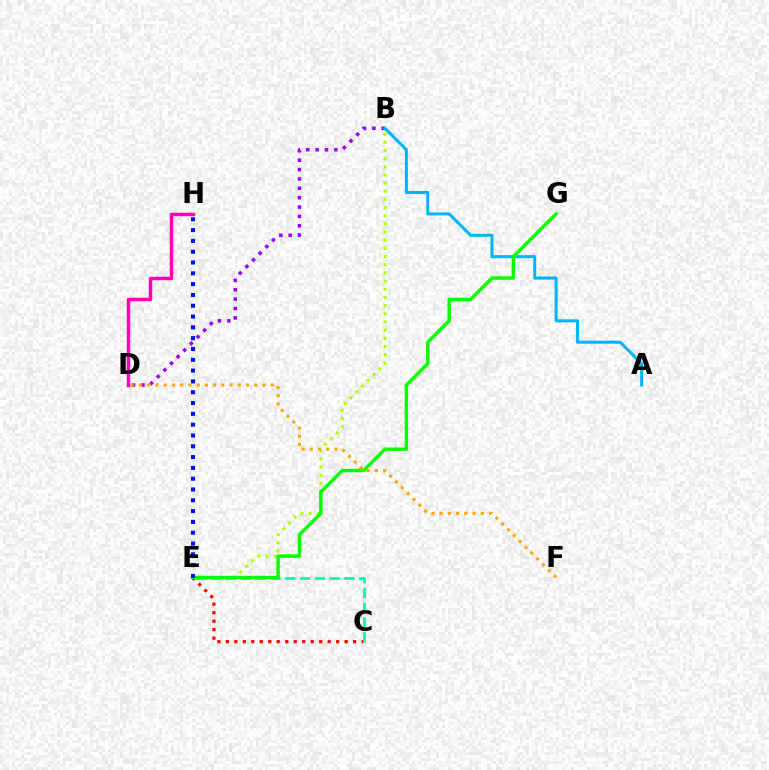{('C', 'E'): [{'color': '#ff0000', 'line_style': 'dotted', 'thickness': 2.31}, {'color': '#00ff9d', 'line_style': 'dashed', 'thickness': 2.01}], ('B', 'D'): [{'color': '#9b00ff', 'line_style': 'dotted', 'thickness': 2.55}], ('A', 'B'): [{'color': '#00b5ff', 'line_style': 'solid', 'thickness': 2.19}], ('B', 'E'): [{'color': '#b3ff00', 'line_style': 'dotted', 'thickness': 2.22}], ('E', 'G'): [{'color': '#08ff00', 'line_style': 'solid', 'thickness': 2.48}], ('D', 'H'): [{'color': '#ff00bd', 'line_style': 'solid', 'thickness': 2.5}], ('D', 'F'): [{'color': '#ffa500', 'line_style': 'dotted', 'thickness': 2.24}], ('E', 'H'): [{'color': '#0010ff', 'line_style': 'dotted', 'thickness': 2.94}]}